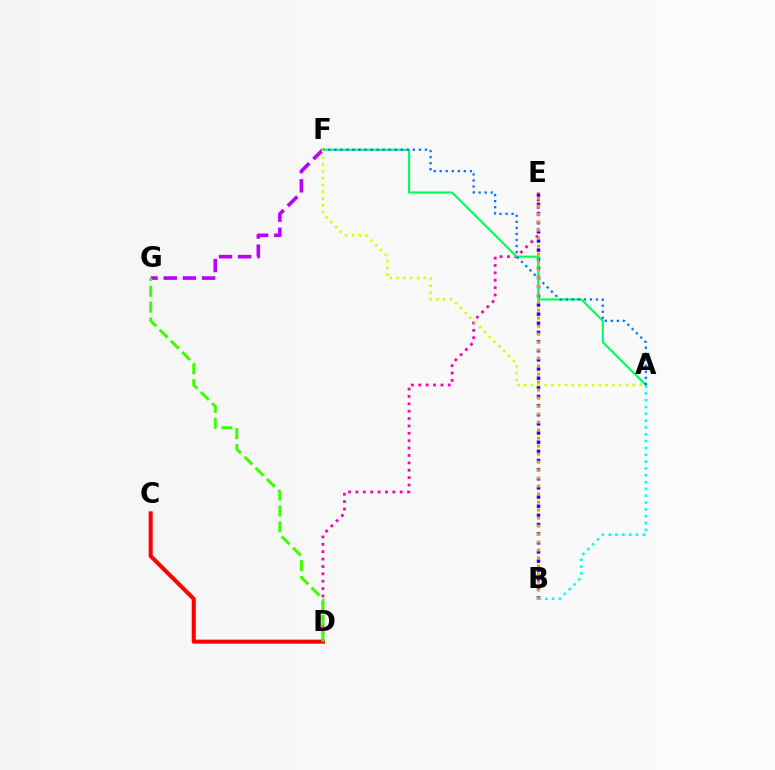{('B', 'E'): [{'color': '#2500ff', 'line_style': 'dotted', 'thickness': 2.49}, {'color': '#ff9400', 'line_style': 'dotted', 'thickness': 2.17}], ('F', 'G'): [{'color': '#b900ff', 'line_style': 'dashed', 'thickness': 2.6}], ('A', 'B'): [{'color': '#00fff6', 'line_style': 'dotted', 'thickness': 1.86}], ('D', 'E'): [{'color': '#ff00ac', 'line_style': 'dotted', 'thickness': 2.01}], ('A', 'F'): [{'color': '#00ff5c', 'line_style': 'solid', 'thickness': 1.53}, {'color': '#0074ff', 'line_style': 'dotted', 'thickness': 1.64}, {'color': '#d1ff00', 'line_style': 'dotted', 'thickness': 1.84}], ('C', 'D'): [{'color': '#ff0000', 'line_style': 'solid', 'thickness': 2.92}], ('D', 'G'): [{'color': '#3dff00', 'line_style': 'dashed', 'thickness': 2.16}]}